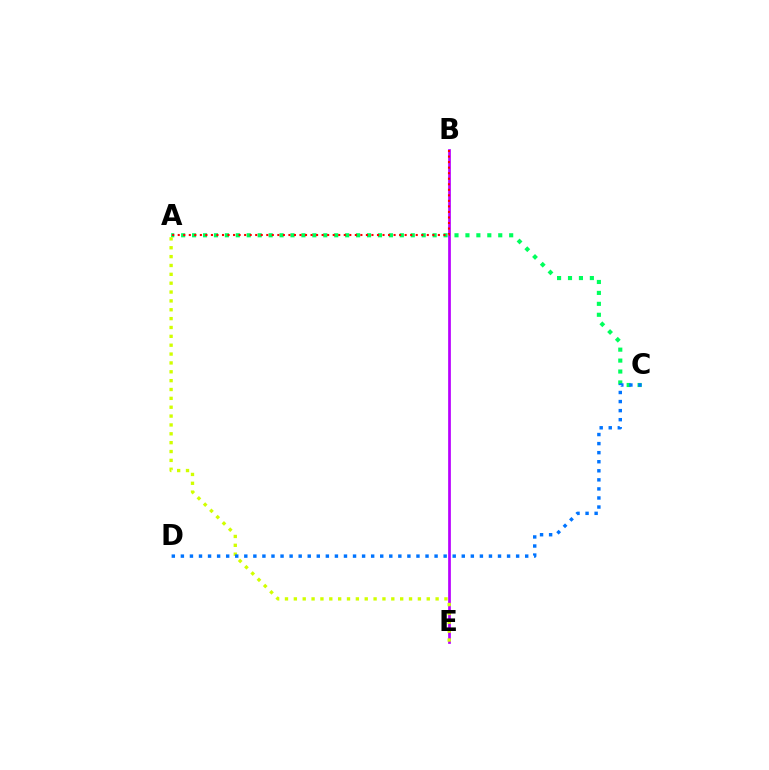{('A', 'C'): [{'color': '#00ff5c', 'line_style': 'dotted', 'thickness': 2.97}], ('B', 'E'): [{'color': '#b900ff', 'line_style': 'solid', 'thickness': 1.96}], ('A', 'E'): [{'color': '#d1ff00', 'line_style': 'dotted', 'thickness': 2.41}], ('A', 'B'): [{'color': '#ff0000', 'line_style': 'dotted', 'thickness': 1.5}], ('C', 'D'): [{'color': '#0074ff', 'line_style': 'dotted', 'thickness': 2.46}]}